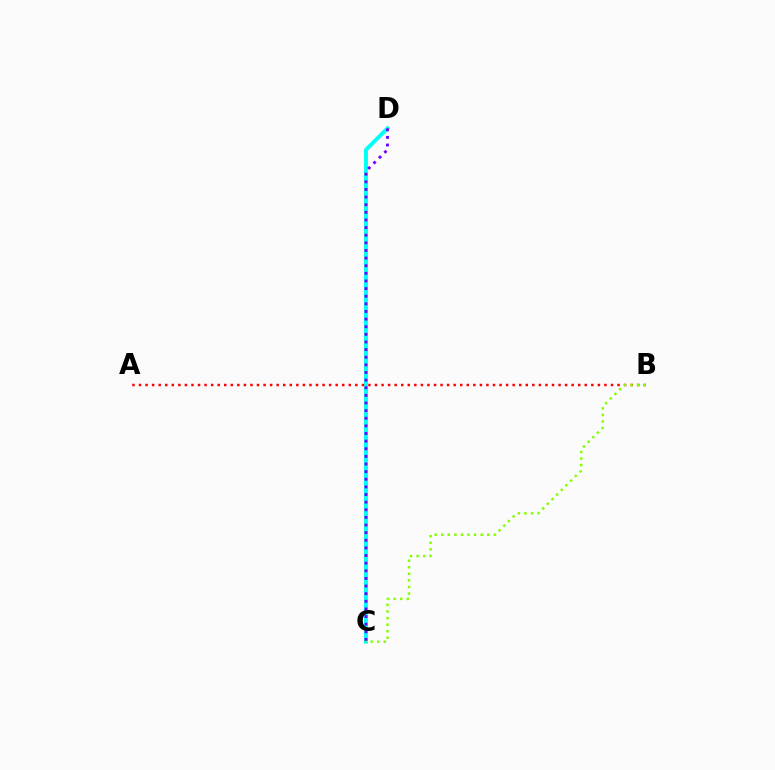{('C', 'D'): [{'color': '#00fff6', 'line_style': 'solid', 'thickness': 2.8}, {'color': '#7200ff', 'line_style': 'dotted', 'thickness': 2.07}], ('A', 'B'): [{'color': '#ff0000', 'line_style': 'dotted', 'thickness': 1.78}], ('B', 'C'): [{'color': '#84ff00', 'line_style': 'dotted', 'thickness': 1.79}]}